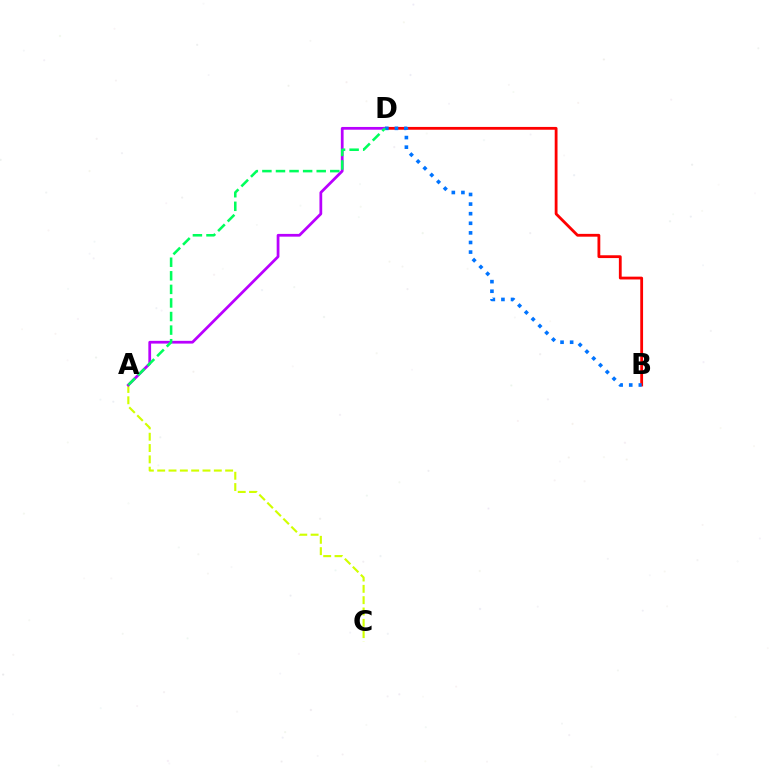{('A', 'C'): [{'color': '#d1ff00', 'line_style': 'dashed', 'thickness': 1.54}], ('B', 'D'): [{'color': '#ff0000', 'line_style': 'solid', 'thickness': 2.02}, {'color': '#0074ff', 'line_style': 'dotted', 'thickness': 2.61}], ('A', 'D'): [{'color': '#b900ff', 'line_style': 'solid', 'thickness': 1.98}, {'color': '#00ff5c', 'line_style': 'dashed', 'thickness': 1.84}]}